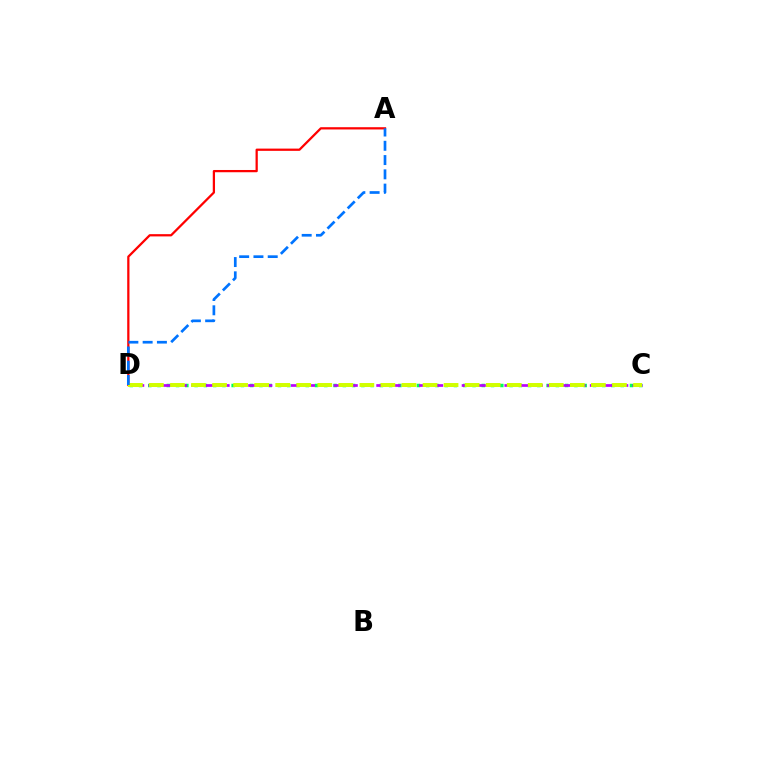{('A', 'D'): [{'color': '#ff0000', 'line_style': 'solid', 'thickness': 1.62}, {'color': '#0074ff', 'line_style': 'dashed', 'thickness': 1.94}], ('C', 'D'): [{'color': '#00ff5c', 'line_style': 'dotted', 'thickness': 2.52}, {'color': '#b900ff', 'line_style': 'dashed', 'thickness': 1.93}, {'color': '#d1ff00', 'line_style': 'dashed', 'thickness': 2.86}]}